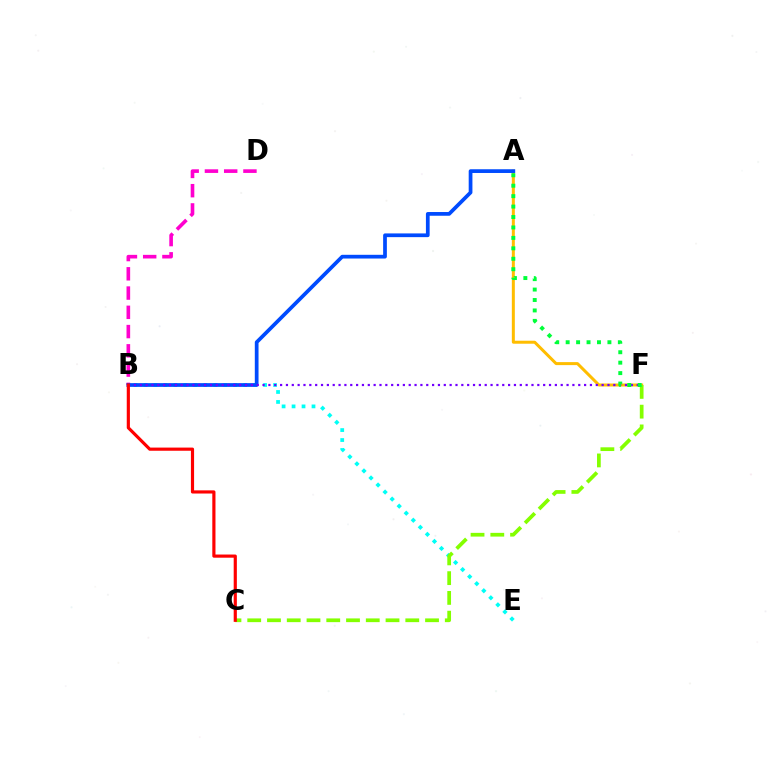{('B', 'D'): [{'color': '#ff00cf', 'line_style': 'dashed', 'thickness': 2.62}], ('A', 'F'): [{'color': '#ffbd00', 'line_style': 'solid', 'thickness': 2.16}, {'color': '#00ff39', 'line_style': 'dotted', 'thickness': 2.84}], ('B', 'E'): [{'color': '#00fff6', 'line_style': 'dotted', 'thickness': 2.71}], ('A', 'B'): [{'color': '#004bff', 'line_style': 'solid', 'thickness': 2.68}], ('B', 'F'): [{'color': '#7200ff', 'line_style': 'dotted', 'thickness': 1.59}], ('C', 'F'): [{'color': '#84ff00', 'line_style': 'dashed', 'thickness': 2.68}], ('B', 'C'): [{'color': '#ff0000', 'line_style': 'solid', 'thickness': 2.28}]}